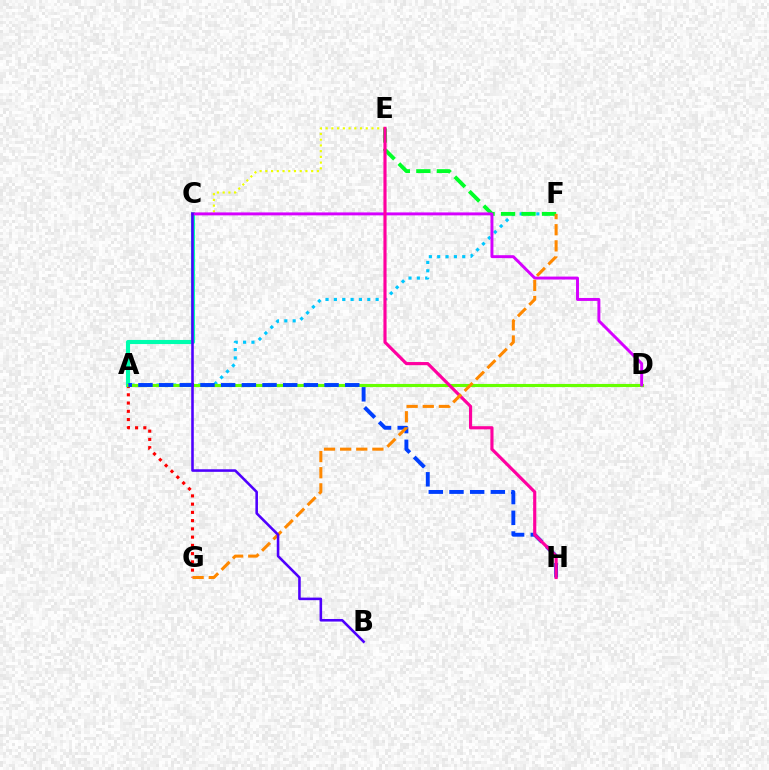{('A', 'G'): [{'color': '#ff0000', 'line_style': 'dotted', 'thickness': 2.24}], ('A', 'C'): [{'color': '#00ffaf', 'line_style': 'solid', 'thickness': 2.95}], ('C', 'E'): [{'color': '#eeff00', 'line_style': 'dotted', 'thickness': 1.56}], ('A', 'F'): [{'color': '#00c7ff', 'line_style': 'dotted', 'thickness': 2.27}], ('A', 'D'): [{'color': '#66ff00', 'line_style': 'solid', 'thickness': 2.25}], ('E', 'F'): [{'color': '#00ff27', 'line_style': 'dashed', 'thickness': 2.78}], ('A', 'H'): [{'color': '#003fff', 'line_style': 'dashed', 'thickness': 2.81}], ('C', 'D'): [{'color': '#d600ff', 'line_style': 'solid', 'thickness': 2.12}], ('E', 'H'): [{'color': '#ff00a0', 'line_style': 'solid', 'thickness': 2.27}], ('F', 'G'): [{'color': '#ff8800', 'line_style': 'dashed', 'thickness': 2.19}], ('B', 'C'): [{'color': '#4f00ff', 'line_style': 'solid', 'thickness': 1.86}]}